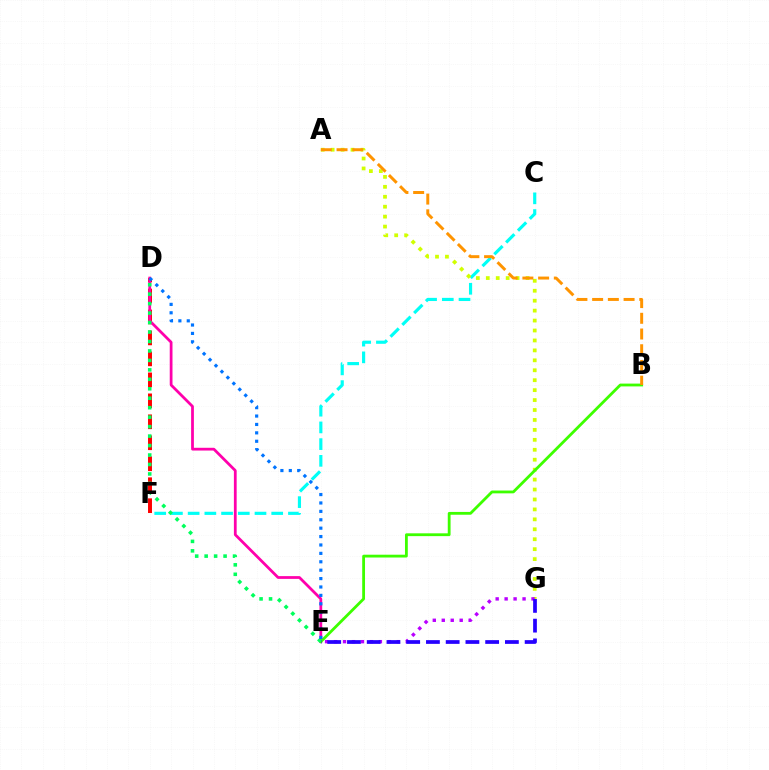{('D', 'F'): [{'color': '#ff0000', 'line_style': 'dashed', 'thickness': 2.85}], ('D', 'E'): [{'color': '#ff00ac', 'line_style': 'solid', 'thickness': 1.99}, {'color': '#00ff5c', 'line_style': 'dotted', 'thickness': 2.57}, {'color': '#0074ff', 'line_style': 'dotted', 'thickness': 2.28}], ('C', 'F'): [{'color': '#00fff6', 'line_style': 'dashed', 'thickness': 2.27}], ('A', 'G'): [{'color': '#d1ff00', 'line_style': 'dotted', 'thickness': 2.7}], ('B', 'E'): [{'color': '#3dff00', 'line_style': 'solid', 'thickness': 2.02}], ('E', 'G'): [{'color': '#b900ff', 'line_style': 'dotted', 'thickness': 2.44}, {'color': '#2500ff', 'line_style': 'dashed', 'thickness': 2.68}], ('A', 'B'): [{'color': '#ff9400', 'line_style': 'dashed', 'thickness': 2.14}]}